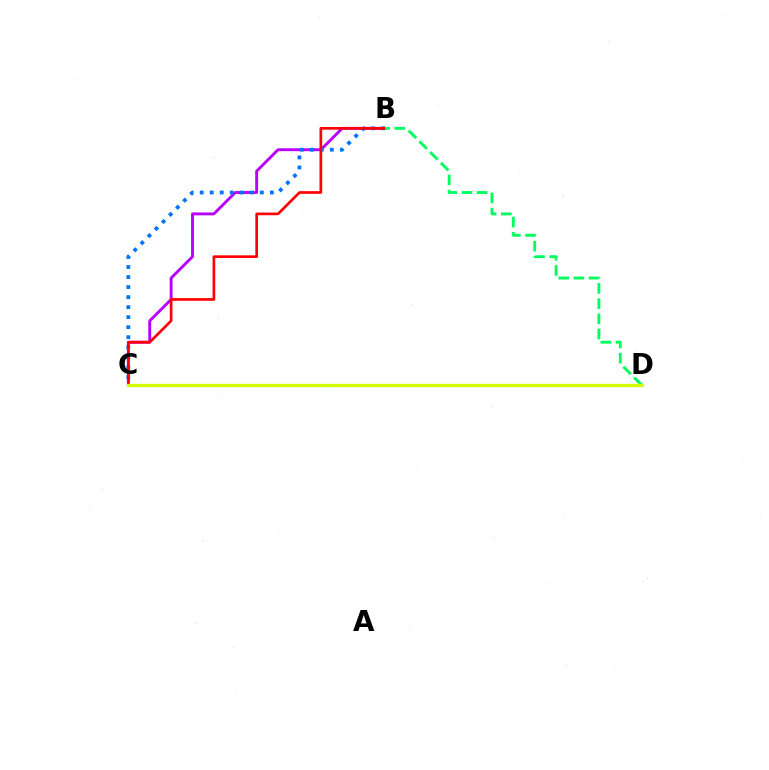{('B', 'C'): [{'color': '#b900ff', 'line_style': 'solid', 'thickness': 2.08}, {'color': '#0074ff', 'line_style': 'dotted', 'thickness': 2.72}, {'color': '#ff0000', 'line_style': 'solid', 'thickness': 1.93}], ('B', 'D'): [{'color': '#00ff5c', 'line_style': 'dashed', 'thickness': 2.06}], ('C', 'D'): [{'color': '#d1ff00', 'line_style': 'solid', 'thickness': 2.39}]}